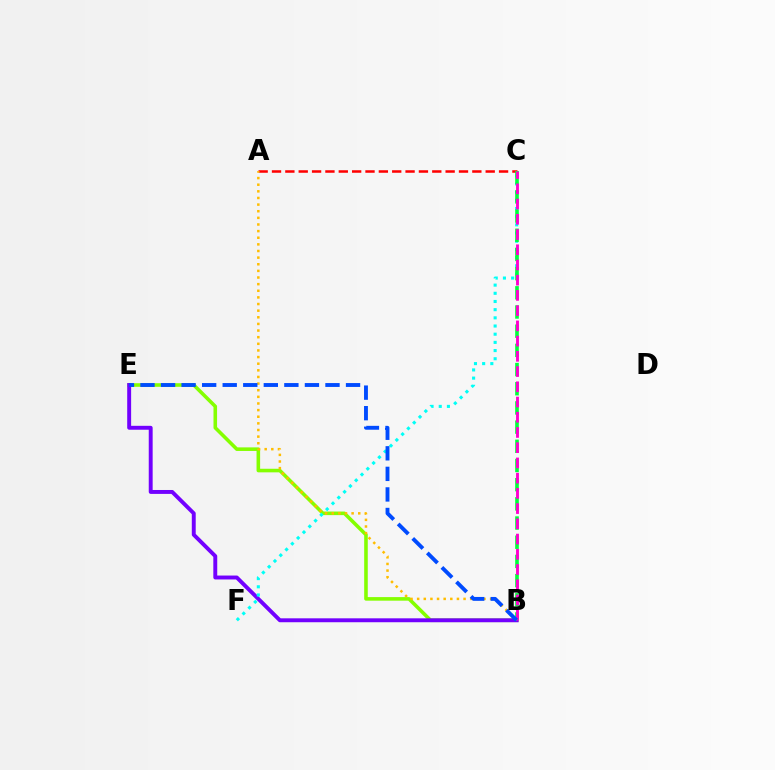{('B', 'E'): [{'color': '#84ff00', 'line_style': 'solid', 'thickness': 2.58}, {'color': '#7200ff', 'line_style': 'solid', 'thickness': 2.82}, {'color': '#004bff', 'line_style': 'dashed', 'thickness': 2.79}], ('A', 'C'): [{'color': '#ff0000', 'line_style': 'dashed', 'thickness': 1.81}], ('C', 'F'): [{'color': '#00fff6', 'line_style': 'dotted', 'thickness': 2.22}], ('B', 'C'): [{'color': '#00ff39', 'line_style': 'dashed', 'thickness': 2.61}, {'color': '#ff00cf', 'line_style': 'dashed', 'thickness': 2.07}], ('A', 'B'): [{'color': '#ffbd00', 'line_style': 'dotted', 'thickness': 1.8}]}